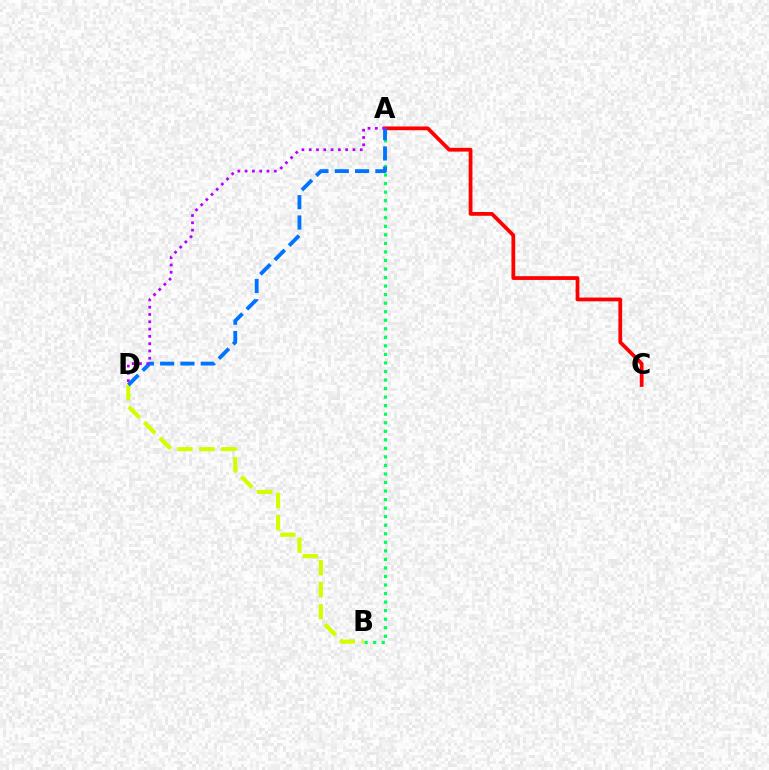{('B', 'D'): [{'color': '#d1ff00', 'line_style': 'dashed', 'thickness': 2.99}], ('A', 'B'): [{'color': '#00ff5c', 'line_style': 'dotted', 'thickness': 2.32}], ('A', 'C'): [{'color': '#ff0000', 'line_style': 'solid', 'thickness': 2.71}], ('A', 'D'): [{'color': '#0074ff', 'line_style': 'dashed', 'thickness': 2.76}, {'color': '#b900ff', 'line_style': 'dotted', 'thickness': 1.98}]}